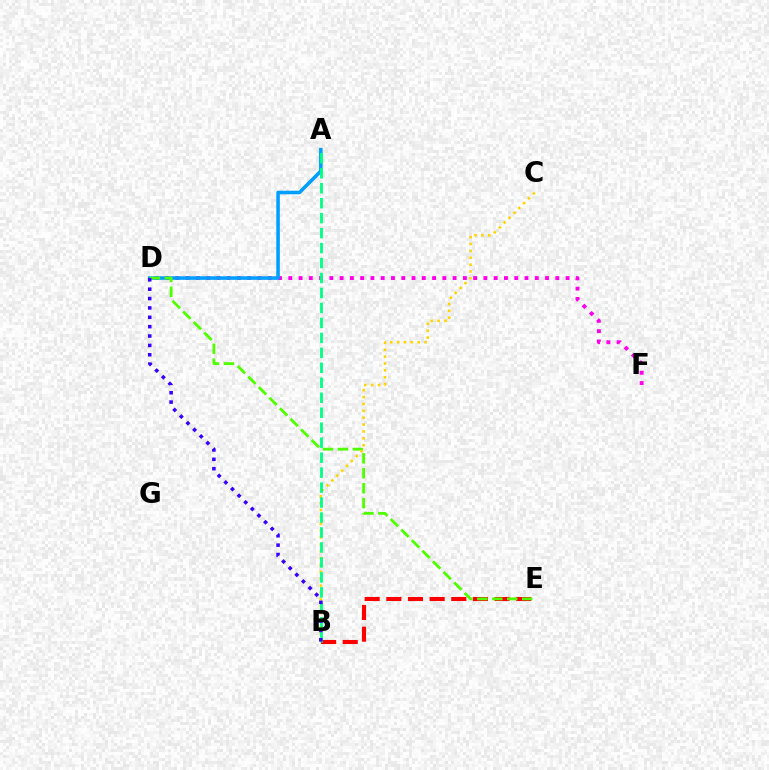{('B', 'E'): [{'color': '#ff0000', 'line_style': 'dashed', 'thickness': 2.94}], ('D', 'F'): [{'color': '#ff00ed', 'line_style': 'dotted', 'thickness': 2.79}], ('A', 'D'): [{'color': '#009eff', 'line_style': 'solid', 'thickness': 2.57}], ('D', 'E'): [{'color': '#4fff00', 'line_style': 'dashed', 'thickness': 2.03}], ('B', 'C'): [{'color': '#ffd500', 'line_style': 'dotted', 'thickness': 1.87}], ('A', 'B'): [{'color': '#00ff86', 'line_style': 'dashed', 'thickness': 2.03}], ('B', 'D'): [{'color': '#3700ff', 'line_style': 'dotted', 'thickness': 2.54}]}